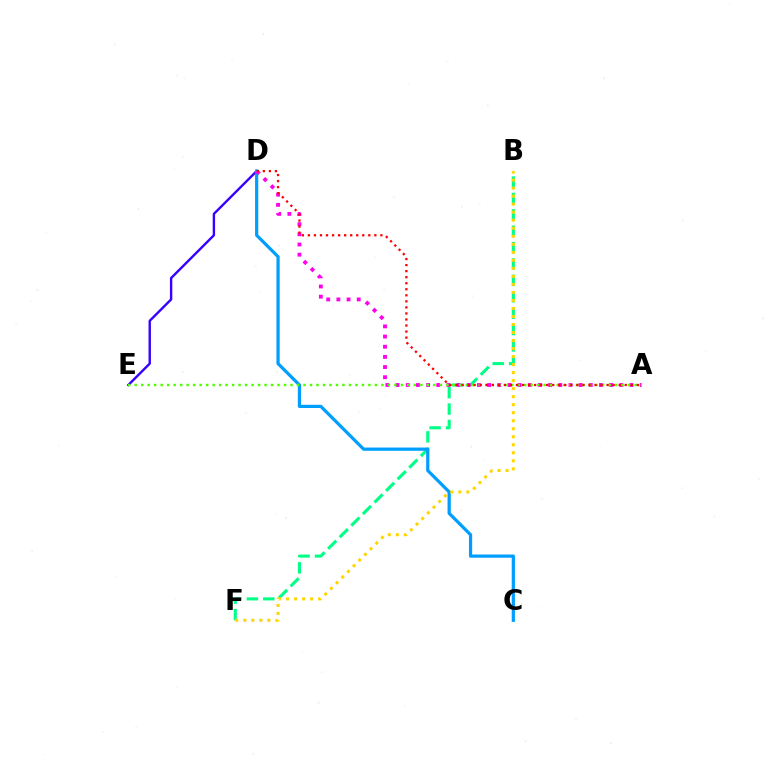{('B', 'F'): [{'color': '#00ff86', 'line_style': 'dashed', 'thickness': 2.23}, {'color': '#ffd500', 'line_style': 'dotted', 'thickness': 2.18}], ('D', 'E'): [{'color': '#3700ff', 'line_style': 'solid', 'thickness': 1.73}], ('C', 'D'): [{'color': '#009eff', 'line_style': 'solid', 'thickness': 2.32}], ('A', 'D'): [{'color': '#ff00ed', 'line_style': 'dotted', 'thickness': 2.76}, {'color': '#ff0000', 'line_style': 'dotted', 'thickness': 1.64}], ('A', 'E'): [{'color': '#4fff00', 'line_style': 'dotted', 'thickness': 1.76}]}